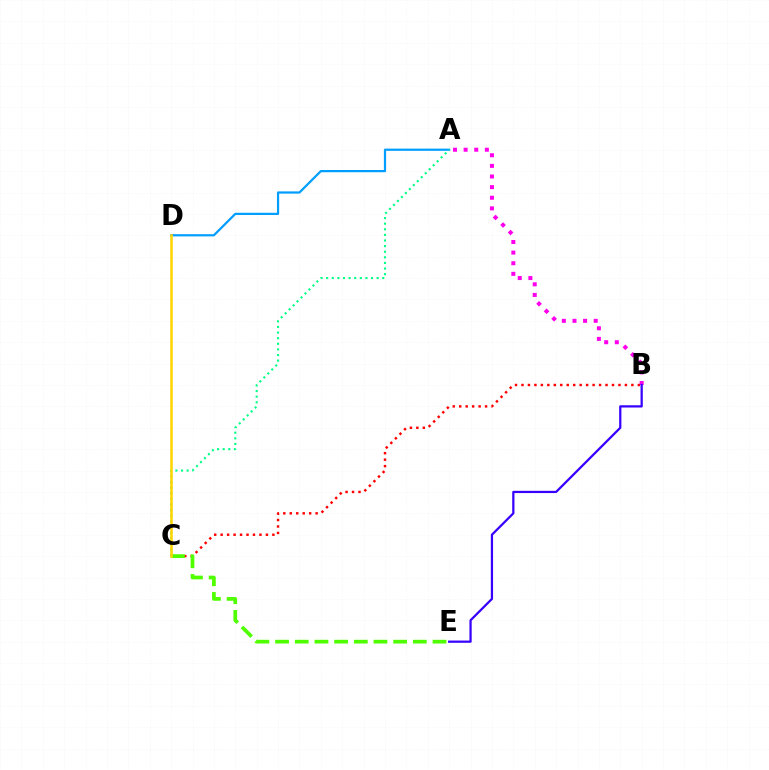{('A', 'D'): [{'color': '#009eff', 'line_style': 'solid', 'thickness': 1.6}], ('A', 'C'): [{'color': '#00ff86', 'line_style': 'dotted', 'thickness': 1.52}], ('B', 'C'): [{'color': '#ff0000', 'line_style': 'dotted', 'thickness': 1.76}], ('A', 'B'): [{'color': '#ff00ed', 'line_style': 'dotted', 'thickness': 2.89}], ('C', 'E'): [{'color': '#4fff00', 'line_style': 'dashed', 'thickness': 2.67}], ('C', 'D'): [{'color': '#ffd500', 'line_style': 'solid', 'thickness': 1.84}], ('B', 'E'): [{'color': '#3700ff', 'line_style': 'solid', 'thickness': 1.62}]}